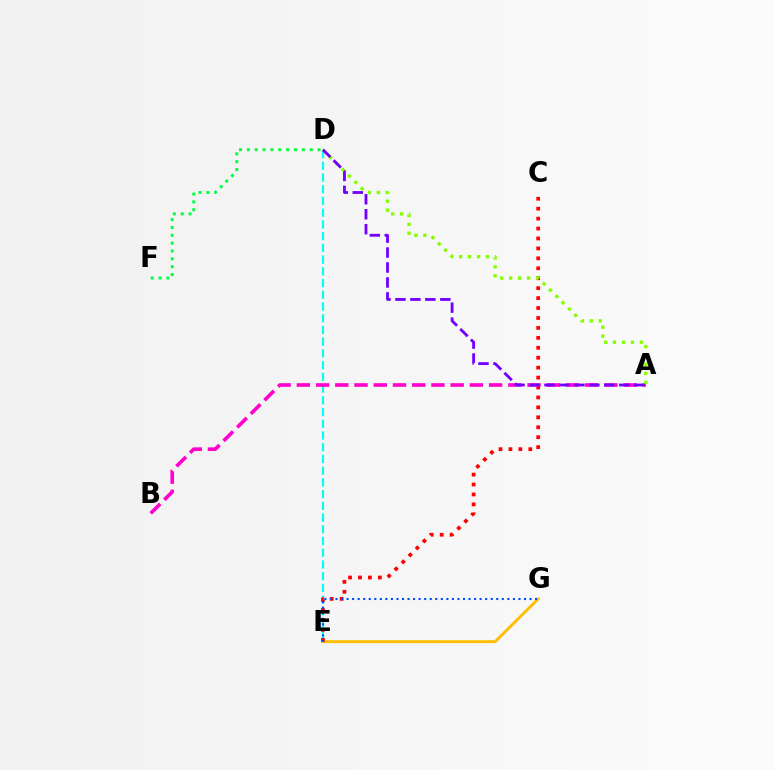{('D', 'E'): [{'color': '#00fff6', 'line_style': 'dashed', 'thickness': 1.59}], ('E', 'G'): [{'color': '#ffbd00', 'line_style': 'solid', 'thickness': 2.07}, {'color': '#004bff', 'line_style': 'dotted', 'thickness': 1.51}], ('C', 'E'): [{'color': '#ff0000', 'line_style': 'dotted', 'thickness': 2.7}], ('D', 'F'): [{'color': '#00ff39', 'line_style': 'dotted', 'thickness': 2.13}], ('A', 'B'): [{'color': '#ff00cf', 'line_style': 'dashed', 'thickness': 2.61}], ('A', 'D'): [{'color': '#84ff00', 'line_style': 'dotted', 'thickness': 2.43}, {'color': '#7200ff', 'line_style': 'dashed', 'thickness': 2.03}]}